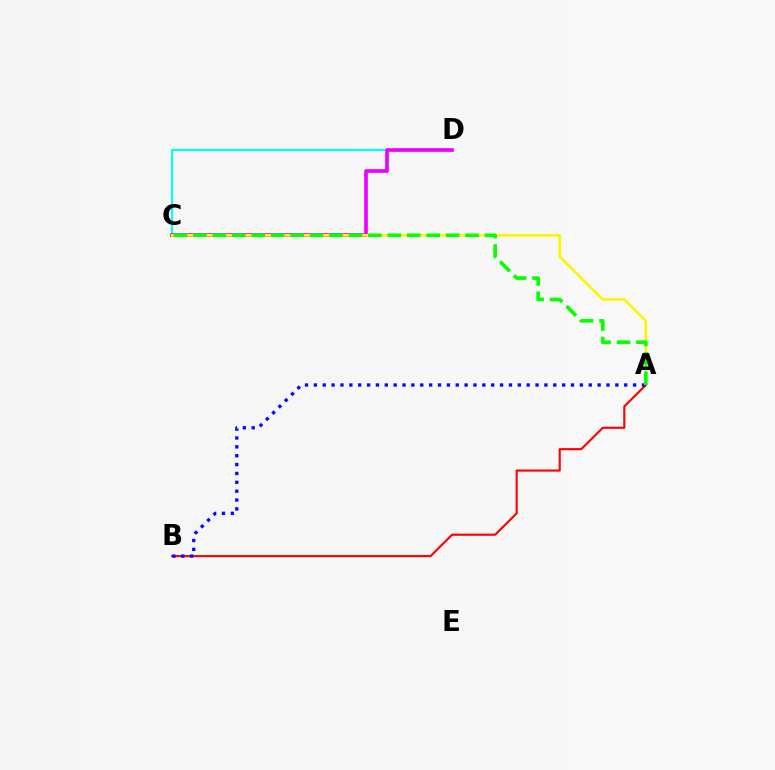{('C', 'D'): [{'color': '#00fff6', 'line_style': 'solid', 'thickness': 1.54}, {'color': '#ee00ff', 'line_style': 'solid', 'thickness': 2.64}], ('A', 'C'): [{'color': '#fcf500', 'line_style': 'solid', 'thickness': 1.9}, {'color': '#08ff00', 'line_style': 'dashed', 'thickness': 2.64}], ('A', 'B'): [{'color': '#ff0000', 'line_style': 'solid', 'thickness': 1.53}, {'color': '#0010ff', 'line_style': 'dotted', 'thickness': 2.41}]}